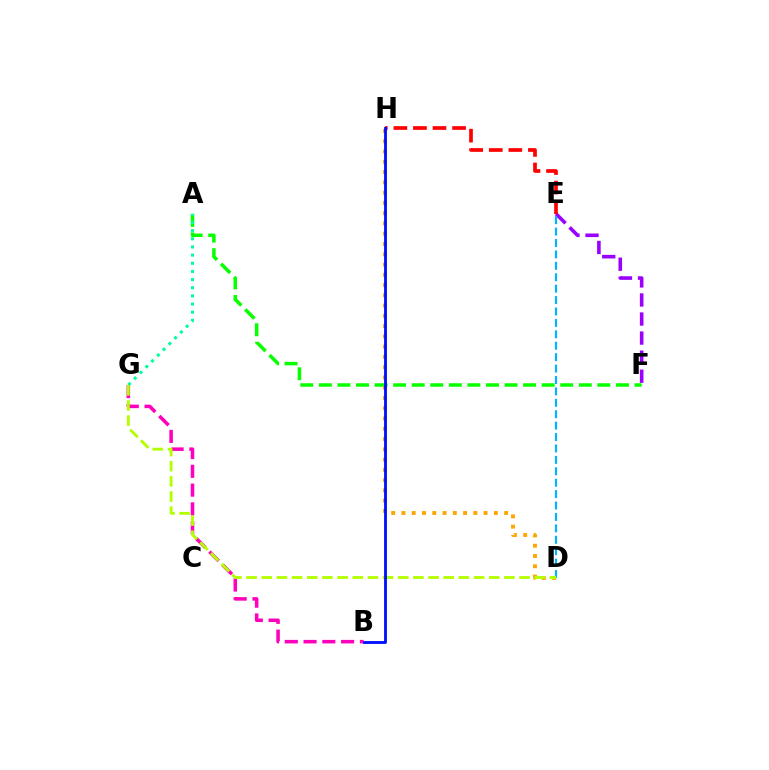{('A', 'F'): [{'color': '#08ff00', 'line_style': 'dashed', 'thickness': 2.52}], ('A', 'G'): [{'color': '#00ff9d', 'line_style': 'dotted', 'thickness': 2.22}], ('E', 'F'): [{'color': '#9b00ff', 'line_style': 'dashed', 'thickness': 2.59}], ('D', 'E'): [{'color': '#00b5ff', 'line_style': 'dashed', 'thickness': 1.55}], ('D', 'H'): [{'color': '#ffa500', 'line_style': 'dotted', 'thickness': 2.79}], ('B', 'G'): [{'color': '#ff00bd', 'line_style': 'dashed', 'thickness': 2.55}], ('E', 'H'): [{'color': '#ff0000', 'line_style': 'dashed', 'thickness': 2.66}], ('D', 'G'): [{'color': '#b3ff00', 'line_style': 'dashed', 'thickness': 2.06}], ('B', 'H'): [{'color': '#0010ff', 'line_style': 'solid', 'thickness': 2.03}]}